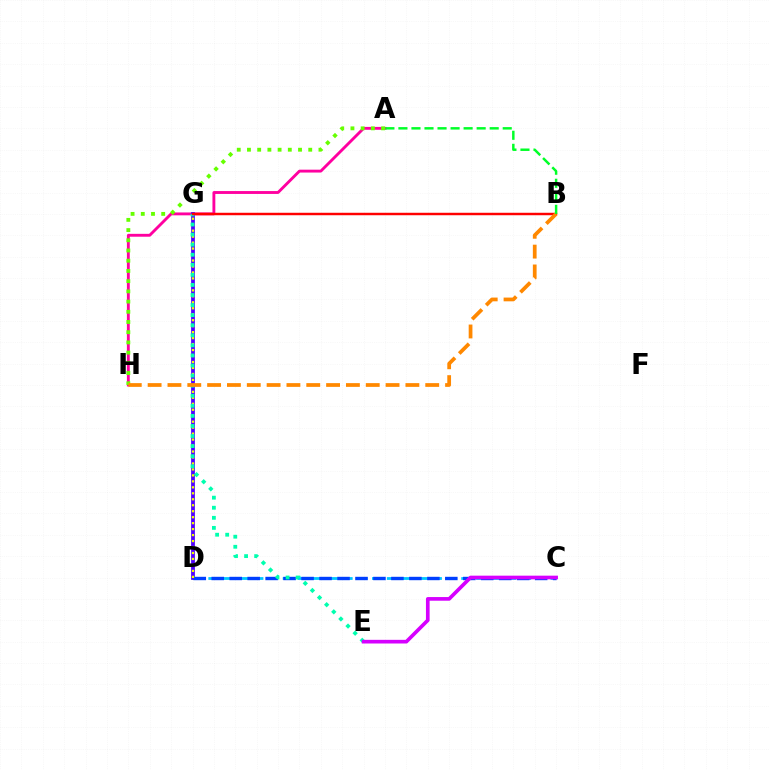{('C', 'D'): [{'color': '#00c7ff', 'line_style': 'dashed', 'thickness': 2.02}, {'color': '#003fff', 'line_style': 'dashed', 'thickness': 2.44}], ('A', 'H'): [{'color': '#ff00a0', 'line_style': 'solid', 'thickness': 2.07}, {'color': '#66ff00', 'line_style': 'dotted', 'thickness': 2.77}], ('D', 'G'): [{'color': '#4f00ff', 'line_style': 'solid', 'thickness': 2.7}, {'color': '#eeff00', 'line_style': 'dotted', 'thickness': 1.62}], ('E', 'G'): [{'color': '#00ffaf', 'line_style': 'dotted', 'thickness': 2.74}], ('B', 'G'): [{'color': '#ff0000', 'line_style': 'solid', 'thickness': 1.77}], ('C', 'E'): [{'color': '#d600ff', 'line_style': 'solid', 'thickness': 2.64}], ('B', 'H'): [{'color': '#ff8800', 'line_style': 'dashed', 'thickness': 2.69}], ('A', 'B'): [{'color': '#00ff27', 'line_style': 'dashed', 'thickness': 1.77}]}